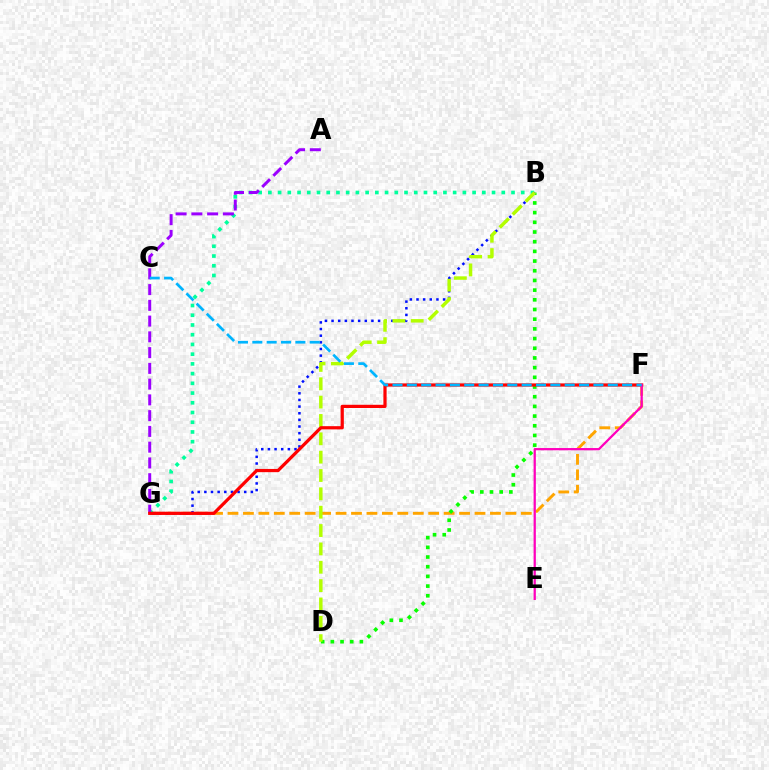{('F', 'G'): [{'color': '#ffa500', 'line_style': 'dashed', 'thickness': 2.1}, {'color': '#ff0000', 'line_style': 'solid', 'thickness': 2.32}], ('B', 'G'): [{'color': '#00ff9d', 'line_style': 'dotted', 'thickness': 2.64}, {'color': '#0010ff', 'line_style': 'dotted', 'thickness': 1.81}], ('B', 'D'): [{'color': '#08ff00', 'line_style': 'dotted', 'thickness': 2.63}, {'color': '#b3ff00', 'line_style': 'dashed', 'thickness': 2.49}], ('A', 'G'): [{'color': '#9b00ff', 'line_style': 'dashed', 'thickness': 2.14}], ('E', 'F'): [{'color': '#ff00bd', 'line_style': 'solid', 'thickness': 1.63}], ('C', 'F'): [{'color': '#00b5ff', 'line_style': 'dashed', 'thickness': 1.95}]}